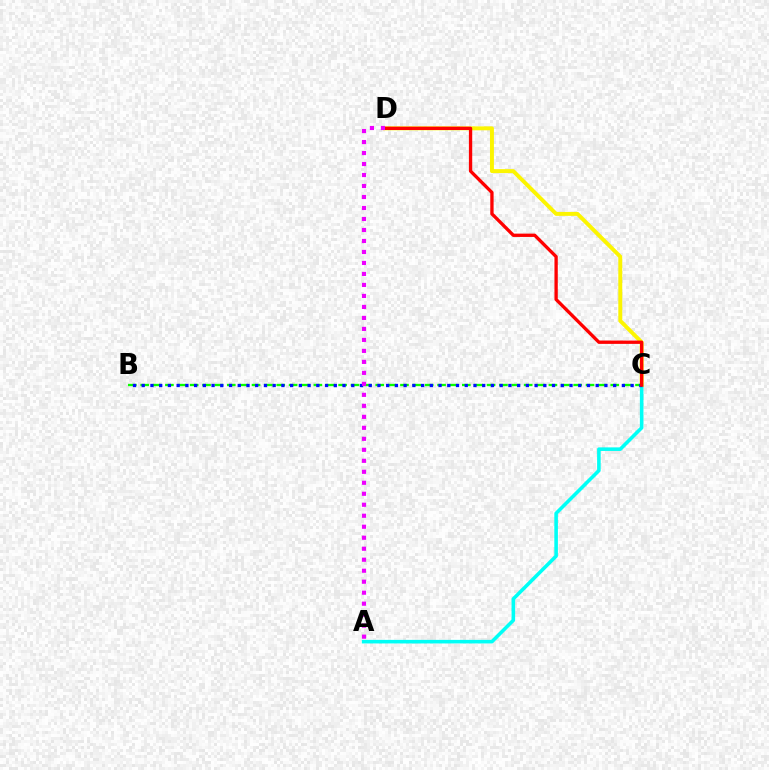{('A', 'C'): [{'color': '#00fff6', 'line_style': 'solid', 'thickness': 2.57}], ('B', 'C'): [{'color': '#08ff00', 'line_style': 'dashed', 'thickness': 1.68}, {'color': '#0010ff', 'line_style': 'dotted', 'thickness': 2.37}], ('C', 'D'): [{'color': '#fcf500', 'line_style': 'solid', 'thickness': 2.83}, {'color': '#ff0000', 'line_style': 'solid', 'thickness': 2.39}], ('A', 'D'): [{'color': '#ee00ff', 'line_style': 'dotted', 'thickness': 2.99}]}